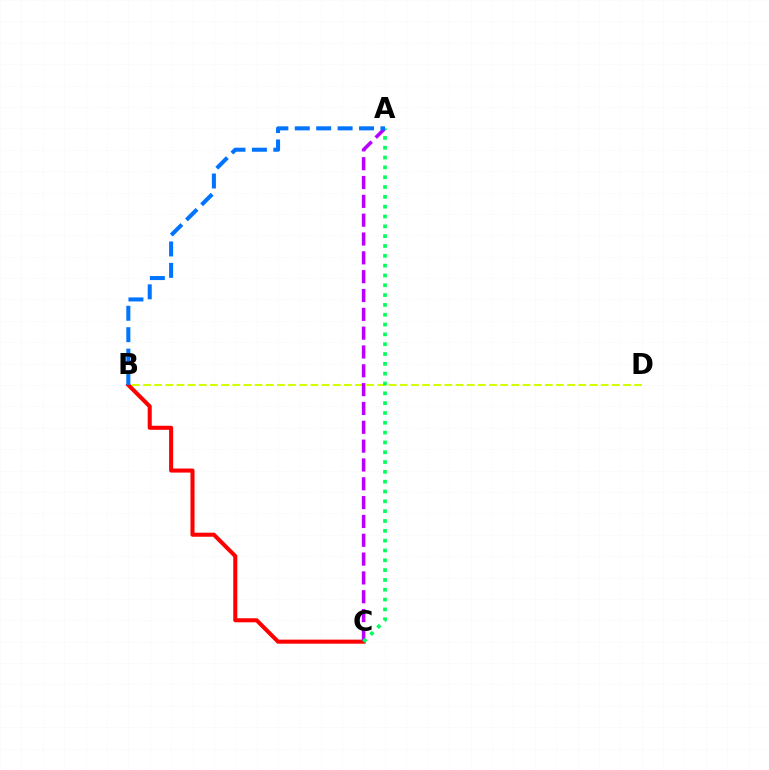{('B', 'D'): [{'color': '#d1ff00', 'line_style': 'dashed', 'thickness': 1.52}], ('B', 'C'): [{'color': '#ff0000', 'line_style': 'solid', 'thickness': 2.92}], ('A', 'C'): [{'color': '#b900ff', 'line_style': 'dashed', 'thickness': 2.56}, {'color': '#00ff5c', 'line_style': 'dotted', 'thickness': 2.67}], ('A', 'B'): [{'color': '#0074ff', 'line_style': 'dashed', 'thickness': 2.91}]}